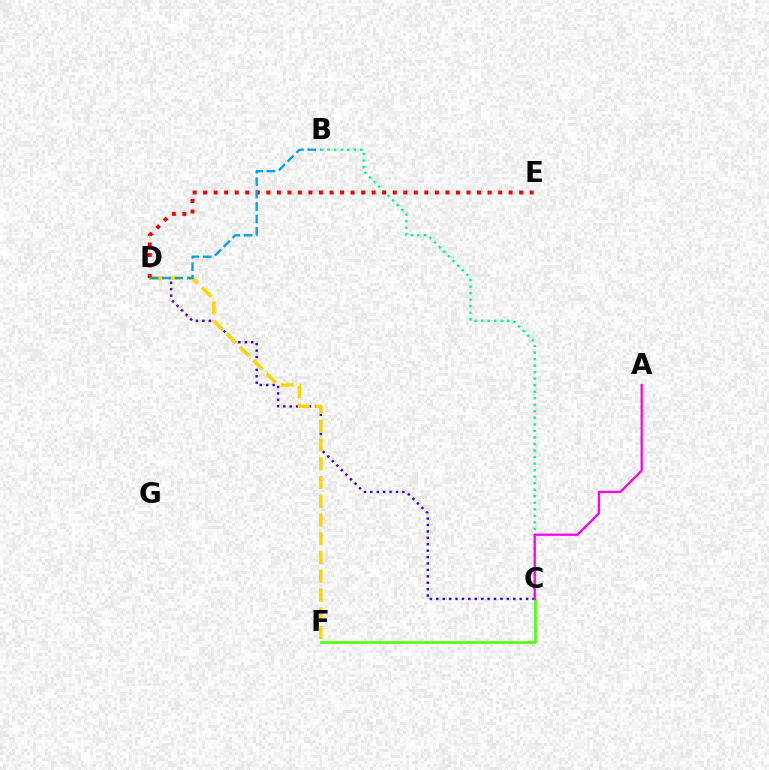{('B', 'C'): [{'color': '#00ff86', 'line_style': 'dotted', 'thickness': 1.78}], ('C', 'F'): [{'color': '#4fff00', 'line_style': 'solid', 'thickness': 1.87}], ('C', 'D'): [{'color': '#3700ff', 'line_style': 'dotted', 'thickness': 1.74}], ('D', 'F'): [{'color': '#ffd500', 'line_style': 'dashed', 'thickness': 2.55}], ('A', 'C'): [{'color': '#ff00ed', 'line_style': 'solid', 'thickness': 1.63}], ('D', 'E'): [{'color': '#ff0000', 'line_style': 'dotted', 'thickness': 2.86}], ('B', 'D'): [{'color': '#009eff', 'line_style': 'dashed', 'thickness': 1.69}]}